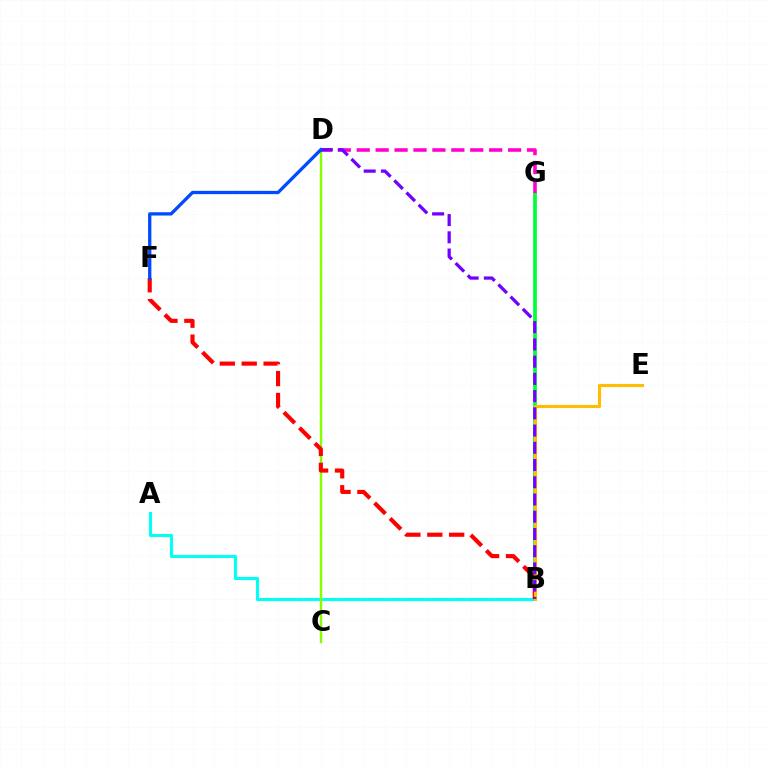{('A', 'B'): [{'color': '#00fff6', 'line_style': 'solid', 'thickness': 2.21}], ('B', 'G'): [{'color': '#00ff39', 'line_style': 'solid', 'thickness': 2.67}], ('C', 'D'): [{'color': '#84ff00', 'line_style': 'solid', 'thickness': 1.76}], ('B', 'F'): [{'color': '#ff0000', 'line_style': 'dashed', 'thickness': 2.97}], ('B', 'E'): [{'color': '#ffbd00', 'line_style': 'solid', 'thickness': 2.23}], ('D', 'G'): [{'color': '#ff00cf', 'line_style': 'dashed', 'thickness': 2.57}], ('B', 'D'): [{'color': '#7200ff', 'line_style': 'dashed', 'thickness': 2.34}], ('D', 'F'): [{'color': '#004bff', 'line_style': 'solid', 'thickness': 2.37}]}